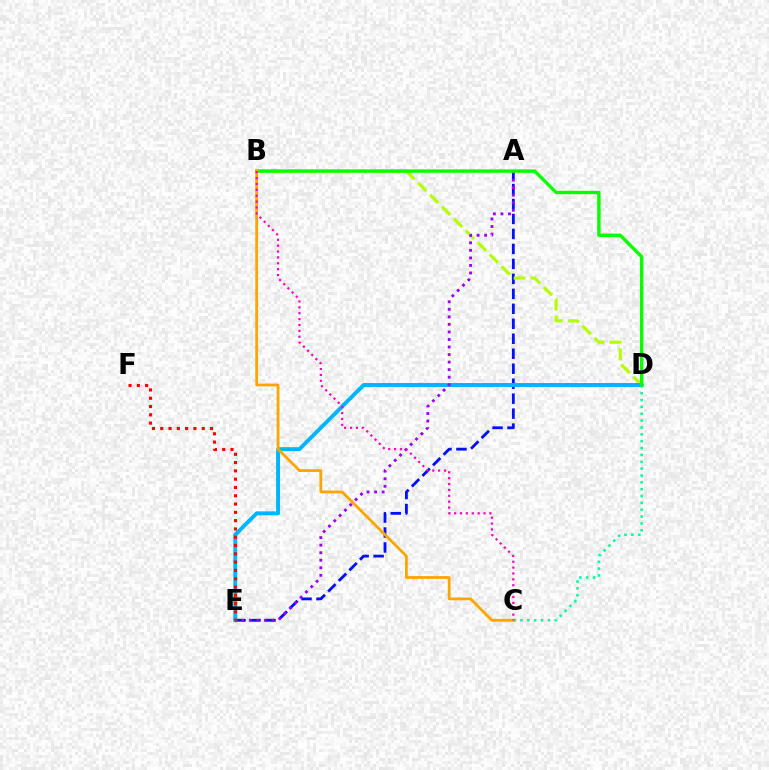{('A', 'E'): [{'color': '#0010ff', 'line_style': 'dashed', 'thickness': 2.03}, {'color': '#9b00ff', 'line_style': 'dotted', 'thickness': 2.05}], ('B', 'D'): [{'color': '#b3ff00', 'line_style': 'dashed', 'thickness': 2.29}, {'color': '#08ff00', 'line_style': 'solid', 'thickness': 2.44}], ('D', 'E'): [{'color': '#00b5ff', 'line_style': 'solid', 'thickness': 2.83}], ('C', 'D'): [{'color': '#00ff9d', 'line_style': 'dotted', 'thickness': 1.86}], ('B', 'C'): [{'color': '#ffa500', 'line_style': 'solid', 'thickness': 2.02}, {'color': '#ff00bd', 'line_style': 'dotted', 'thickness': 1.6}], ('E', 'F'): [{'color': '#ff0000', 'line_style': 'dotted', 'thickness': 2.25}]}